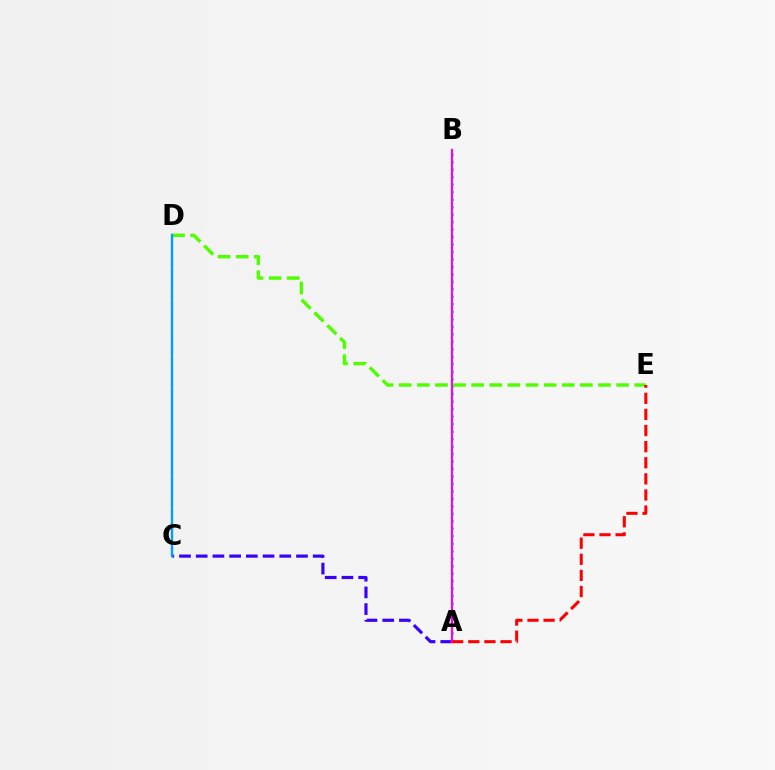{('A', 'C'): [{'color': '#3700ff', 'line_style': 'dashed', 'thickness': 2.27}], ('A', 'B'): [{'color': '#00ff86', 'line_style': 'dotted', 'thickness': 2.03}, {'color': '#ff00ed', 'line_style': 'solid', 'thickness': 1.59}], ('C', 'D'): [{'color': '#ffd500', 'line_style': 'dotted', 'thickness': 1.71}, {'color': '#009eff', 'line_style': 'solid', 'thickness': 1.7}], ('D', 'E'): [{'color': '#4fff00', 'line_style': 'dashed', 'thickness': 2.46}], ('A', 'E'): [{'color': '#ff0000', 'line_style': 'dashed', 'thickness': 2.19}]}